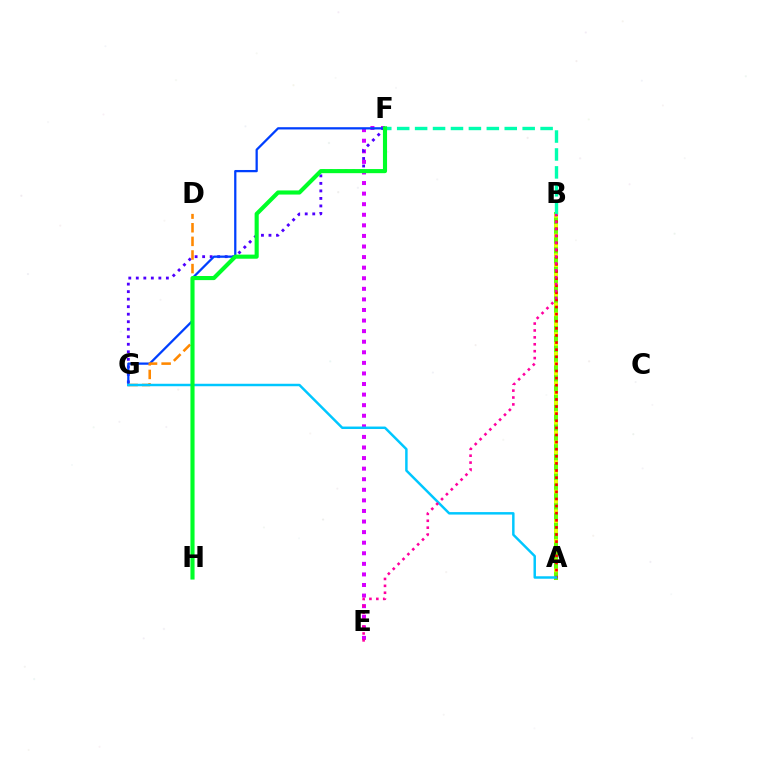{('A', 'B'): [{'color': '#66ff00', 'line_style': 'solid', 'thickness': 2.89}, {'color': '#eeff00', 'line_style': 'dotted', 'thickness': 2.68}, {'color': '#ff0000', 'line_style': 'dotted', 'thickness': 1.93}], ('E', 'F'): [{'color': '#d600ff', 'line_style': 'dotted', 'thickness': 2.87}], ('F', 'G'): [{'color': '#4f00ff', 'line_style': 'dotted', 'thickness': 2.04}, {'color': '#003fff', 'line_style': 'solid', 'thickness': 1.63}], ('D', 'G'): [{'color': '#ff8800', 'line_style': 'dashed', 'thickness': 1.85}], ('B', 'F'): [{'color': '#00ffaf', 'line_style': 'dashed', 'thickness': 2.44}], ('A', 'G'): [{'color': '#00c7ff', 'line_style': 'solid', 'thickness': 1.78}], ('F', 'H'): [{'color': '#00ff27', 'line_style': 'solid', 'thickness': 2.96}], ('B', 'E'): [{'color': '#ff00a0', 'line_style': 'dotted', 'thickness': 1.87}]}